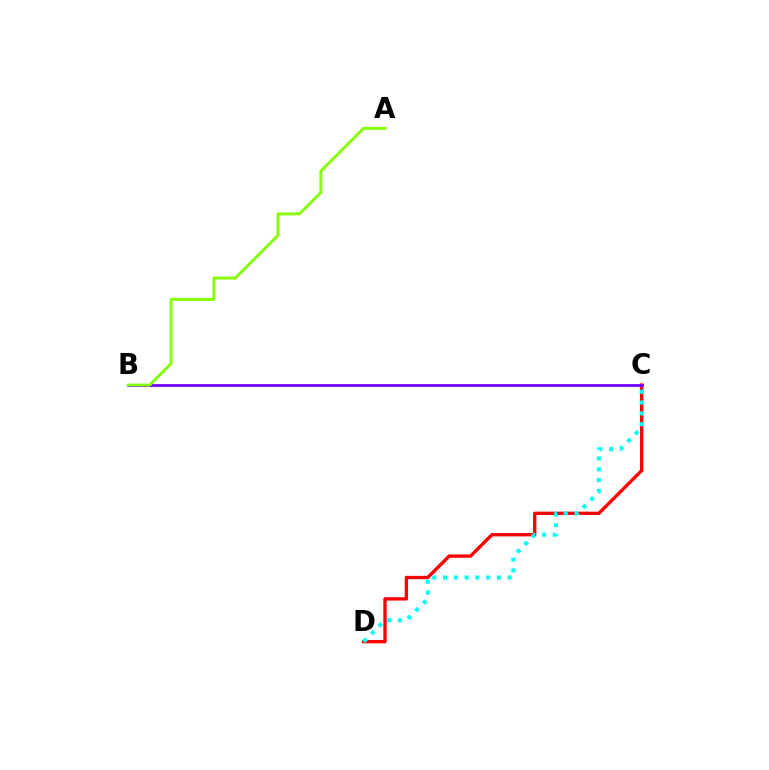{('C', 'D'): [{'color': '#ff0000', 'line_style': 'solid', 'thickness': 2.41}, {'color': '#00fff6', 'line_style': 'dotted', 'thickness': 2.93}], ('B', 'C'): [{'color': '#7200ff', 'line_style': 'solid', 'thickness': 1.99}], ('A', 'B'): [{'color': '#84ff00', 'line_style': 'solid', 'thickness': 2.07}]}